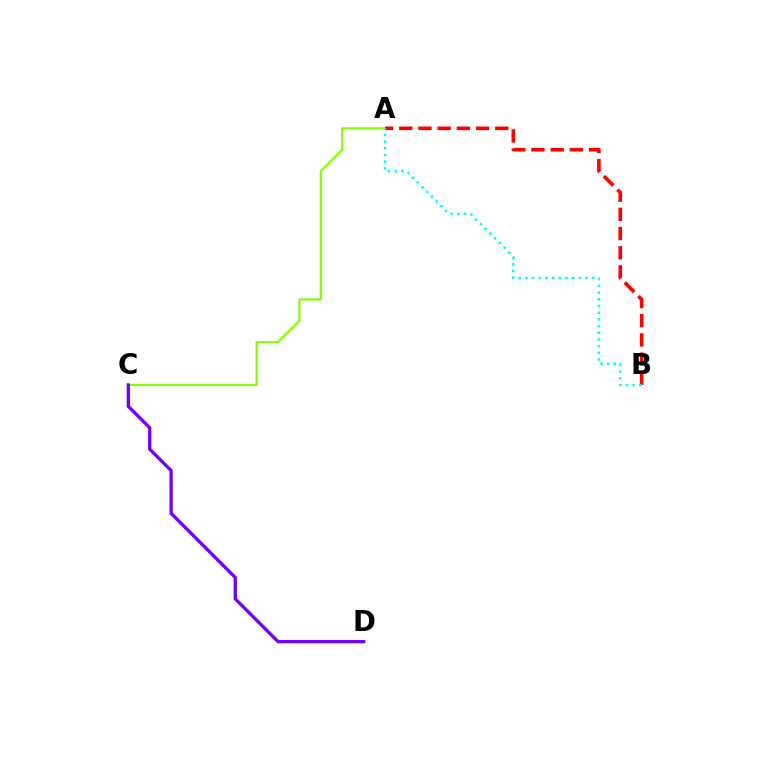{('A', 'C'): [{'color': '#84ff00', 'line_style': 'solid', 'thickness': 1.6}], ('C', 'D'): [{'color': '#7200ff', 'line_style': 'solid', 'thickness': 2.37}], ('A', 'B'): [{'color': '#ff0000', 'line_style': 'dashed', 'thickness': 2.61}, {'color': '#00fff6', 'line_style': 'dotted', 'thickness': 1.82}]}